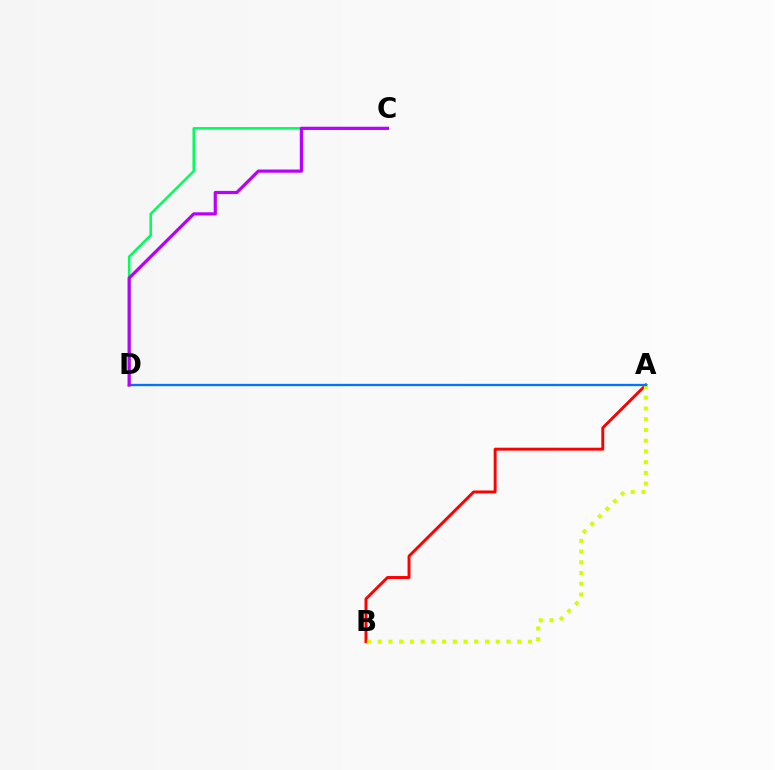{('A', 'B'): [{'color': '#ff0000', 'line_style': 'solid', 'thickness': 2.11}, {'color': '#d1ff00', 'line_style': 'dotted', 'thickness': 2.92}], ('C', 'D'): [{'color': '#00ff5c', 'line_style': 'solid', 'thickness': 1.85}, {'color': '#b900ff', 'line_style': 'solid', 'thickness': 2.3}], ('A', 'D'): [{'color': '#0074ff', 'line_style': 'solid', 'thickness': 1.67}]}